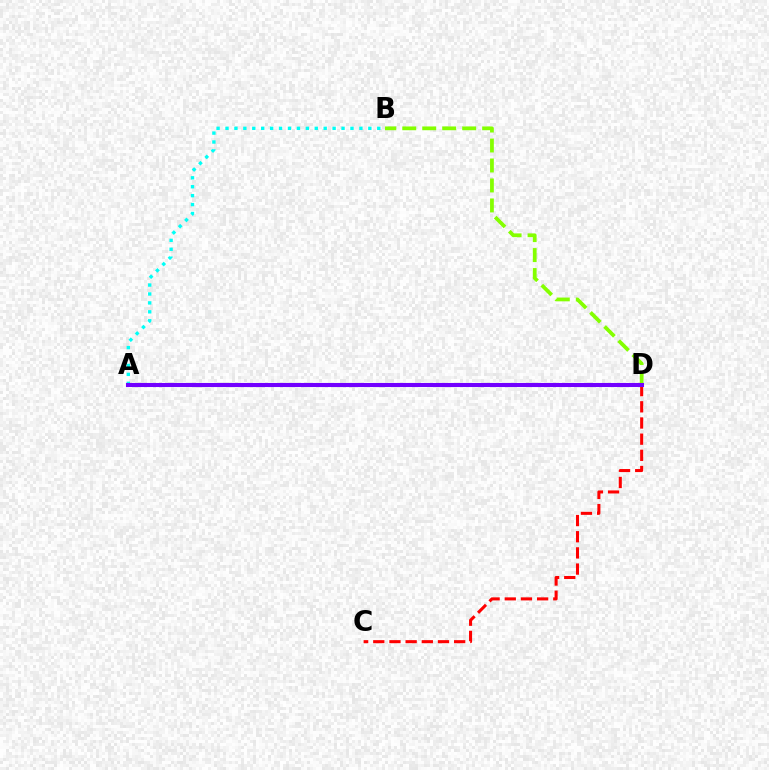{('A', 'B'): [{'color': '#00fff6', 'line_style': 'dotted', 'thickness': 2.43}], ('C', 'D'): [{'color': '#ff0000', 'line_style': 'dashed', 'thickness': 2.2}], ('B', 'D'): [{'color': '#84ff00', 'line_style': 'dashed', 'thickness': 2.71}], ('A', 'D'): [{'color': '#7200ff', 'line_style': 'solid', 'thickness': 2.93}]}